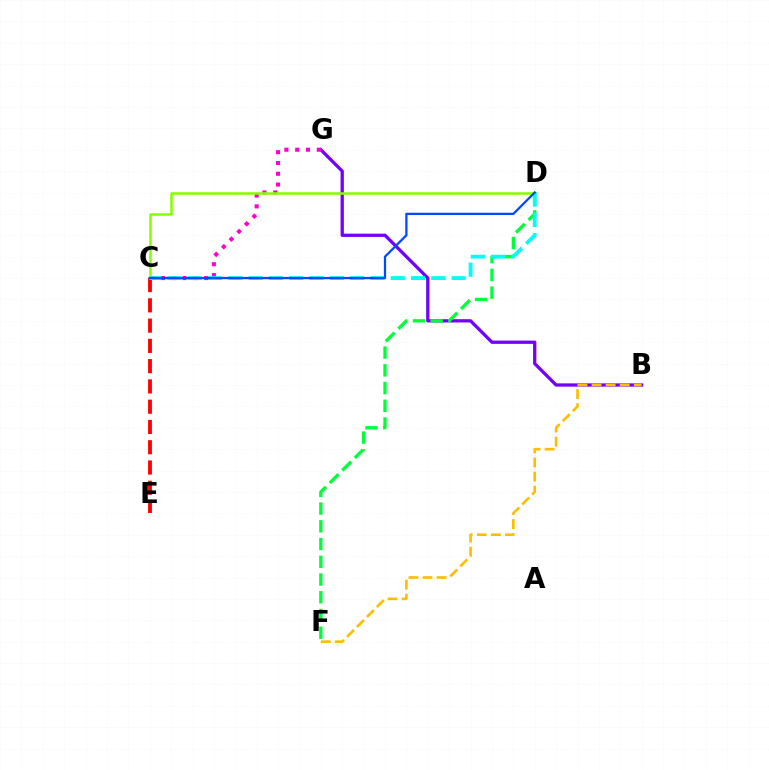{('B', 'G'): [{'color': '#7200ff', 'line_style': 'solid', 'thickness': 2.36}], ('B', 'F'): [{'color': '#ffbd00', 'line_style': 'dashed', 'thickness': 1.91}], ('D', 'F'): [{'color': '#00ff39', 'line_style': 'dashed', 'thickness': 2.41}], ('C', 'E'): [{'color': '#ff0000', 'line_style': 'dashed', 'thickness': 2.75}], ('C', 'G'): [{'color': '#ff00cf', 'line_style': 'dotted', 'thickness': 2.93}], ('C', 'D'): [{'color': '#84ff00', 'line_style': 'solid', 'thickness': 1.8}, {'color': '#00fff6', 'line_style': 'dashed', 'thickness': 2.76}, {'color': '#004bff', 'line_style': 'solid', 'thickness': 1.63}]}